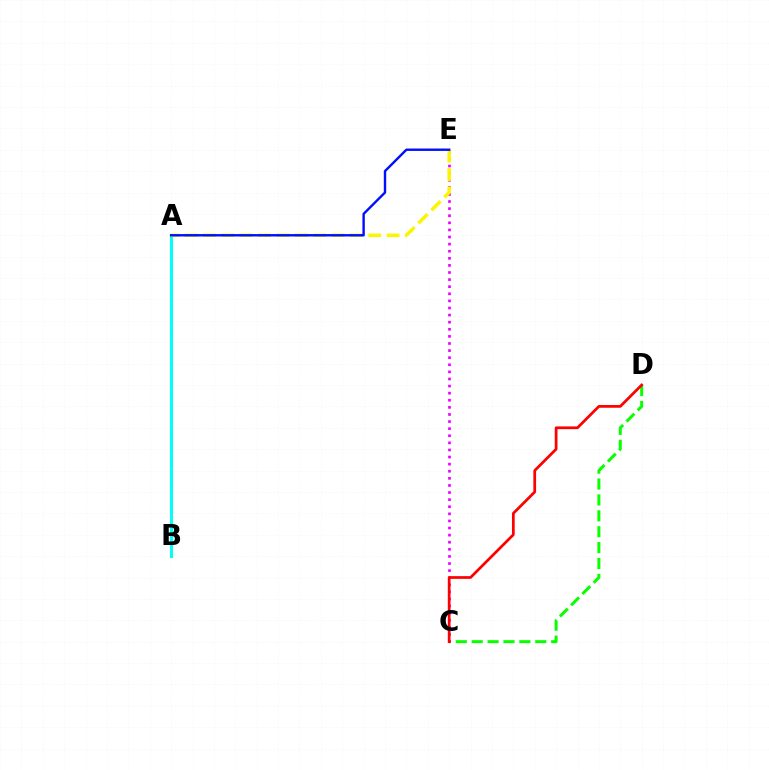{('C', 'D'): [{'color': '#08ff00', 'line_style': 'dashed', 'thickness': 2.16}, {'color': '#ff0000', 'line_style': 'solid', 'thickness': 1.97}], ('A', 'B'): [{'color': '#00fff6', 'line_style': 'solid', 'thickness': 2.2}], ('C', 'E'): [{'color': '#ee00ff', 'line_style': 'dotted', 'thickness': 1.93}], ('A', 'E'): [{'color': '#fcf500', 'line_style': 'dashed', 'thickness': 2.49}, {'color': '#0010ff', 'line_style': 'solid', 'thickness': 1.73}]}